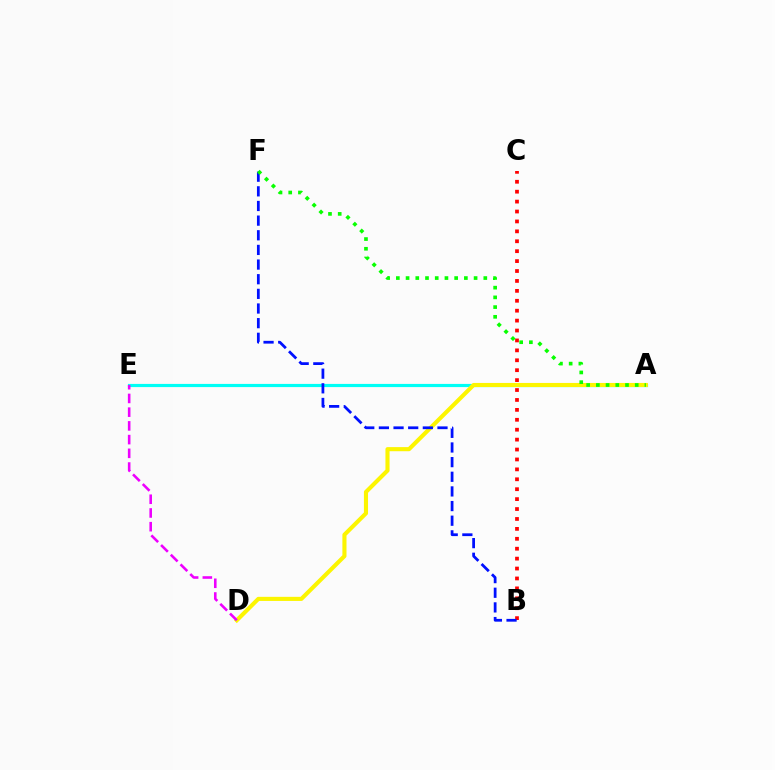{('A', 'E'): [{'color': '#00fff6', 'line_style': 'solid', 'thickness': 2.29}], ('B', 'C'): [{'color': '#ff0000', 'line_style': 'dotted', 'thickness': 2.69}], ('A', 'D'): [{'color': '#fcf500', 'line_style': 'solid', 'thickness': 2.96}], ('B', 'F'): [{'color': '#0010ff', 'line_style': 'dashed', 'thickness': 1.99}], ('D', 'E'): [{'color': '#ee00ff', 'line_style': 'dashed', 'thickness': 1.86}], ('A', 'F'): [{'color': '#08ff00', 'line_style': 'dotted', 'thickness': 2.64}]}